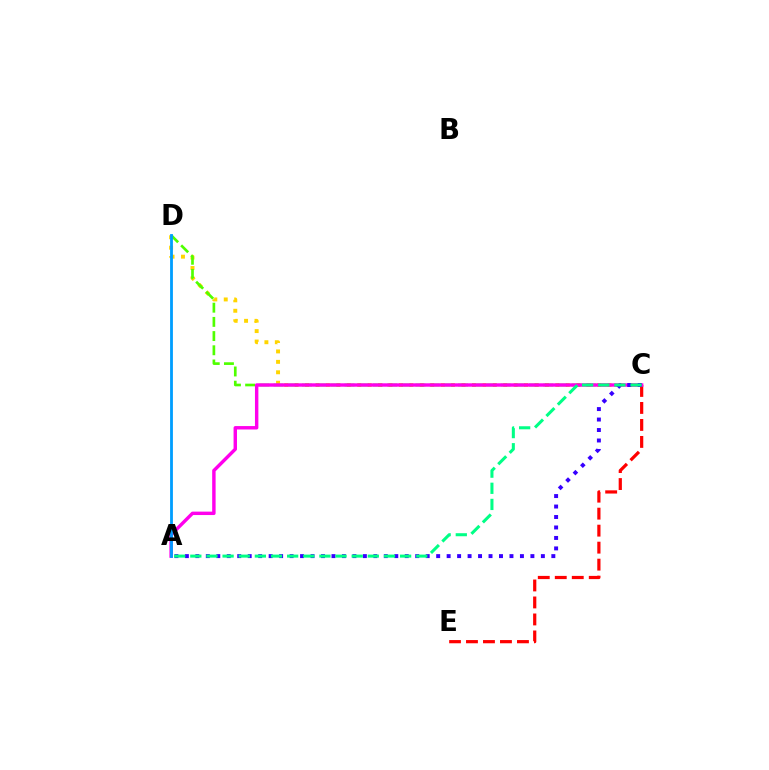{('C', 'D'): [{'color': '#ffd500', 'line_style': 'dotted', 'thickness': 2.83}, {'color': '#4fff00', 'line_style': 'dashed', 'thickness': 1.93}], ('C', 'E'): [{'color': '#ff0000', 'line_style': 'dashed', 'thickness': 2.31}], ('A', 'C'): [{'color': '#ff00ed', 'line_style': 'solid', 'thickness': 2.46}, {'color': '#3700ff', 'line_style': 'dotted', 'thickness': 2.84}, {'color': '#00ff86', 'line_style': 'dashed', 'thickness': 2.19}], ('A', 'D'): [{'color': '#009eff', 'line_style': 'solid', 'thickness': 2.02}]}